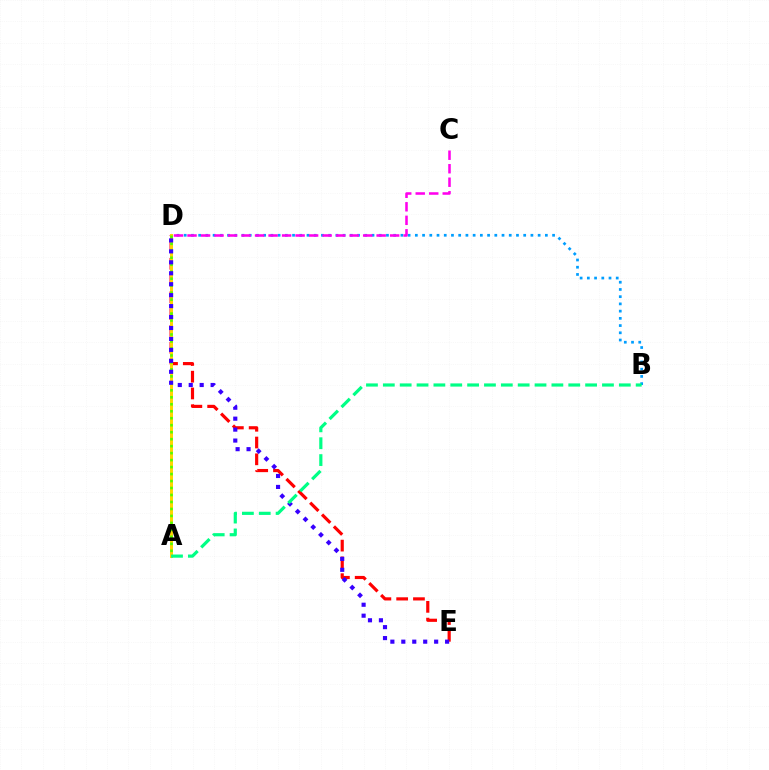{('B', 'D'): [{'color': '#009eff', 'line_style': 'dotted', 'thickness': 1.96}], ('C', 'D'): [{'color': '#ff00ed', 'line_style': 'dashed', 'thickness': 1.84}], ('D', 'E'): [{'color': '#ff0000', 'line_style': 'dashed', 'thickness': 2.28}, {'color': '#3700ff', 'line_style': 'dotted', 'thickness': 2.97}], ('A', 'D'): [{'color': '#ffd500', 'line_style': 'solid', 'thickness': 2.14}, {'color': '#4fff00', 'line_style': 'dotted', 'thickness': 1.9}], ('A', 'B'): [{'color': '#00ff86', 'line_style': 'dashed', 'thickness': 2.29}]}